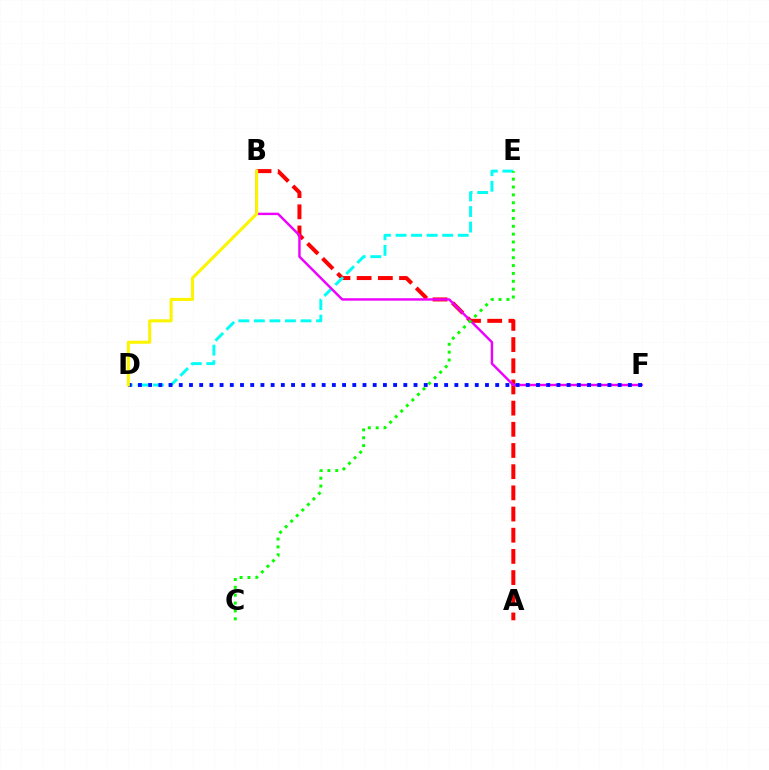{('A', 'B'): [{'color': '#ff0000', 'line_style': 'dashed', 'thickness': 2.88}], ('D', 'E'): [{'color': '#00fff6', 'line_style': 'dashed', 'thickness': 2.11}], ('B', 'F'): [{'color': '#ee00ff', 'line_style': 'solid', 'thickness': 1.74}], ('C', 'E'): [{'color': '#08ff00', 'line_style': 'dotted', 'thickness': 2.13}], ('D', 'F'): [{'color': '#0010ff', 'line_style': 'dotted', 'thickness': 2.77}], ('B', 'D'): [{'color': '#fcf500', 'line_style': 'solid', 'thickness': 2.21}]}